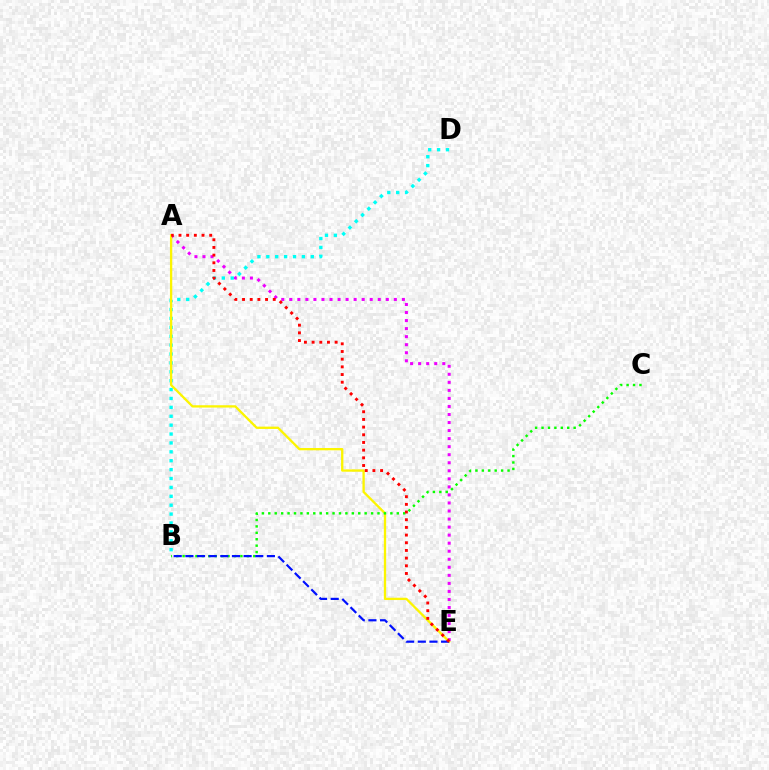{('A', 'E'): [{'color': '#ee00ff', 'line_style': 'dotted', 'thickness': 2.18}, {'color': '#fcf500', 'line_style': 'solid', 'thickness': 1.67}, {'color': '#ff0000', 'line_style': 'dotted', 'thickness': 2.09}], ('B', 'D'): [{'color': '#00fff6', 'line_style': 'dotted', 'thickness': 2.42}], ('B', 'C'): [{'color': '#08ff00', 'line_style': 'dotted', 'thickness': 1.75}], ('B', 'E'): [{'color': '#0010ff', 'line_style': 'dashed', 'thickness': 1.58}]}